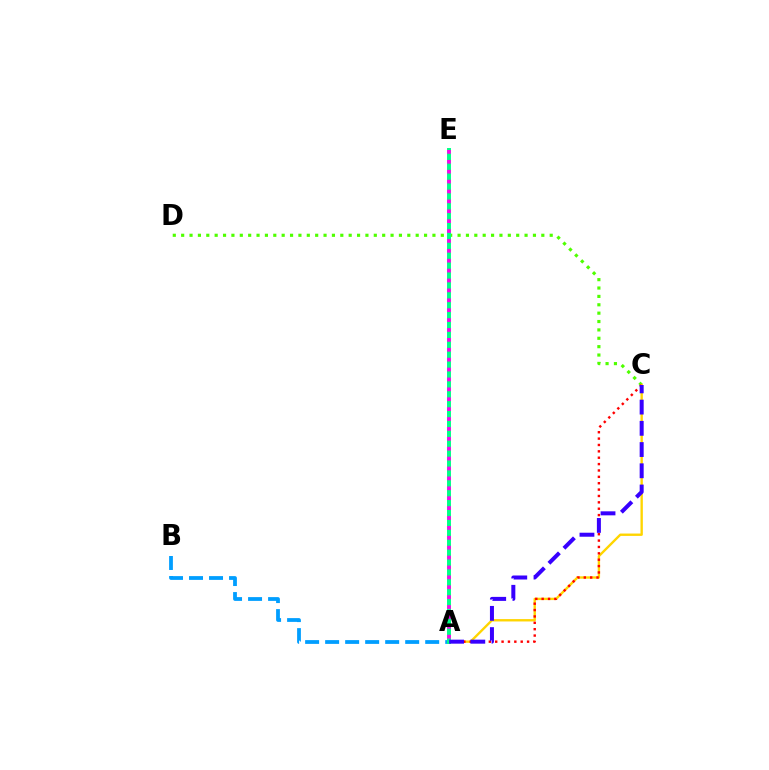{('C', 'D'): [{'color': '#4fff00', 'line_style': 'dotted', 'thickness': 2.28}], ('A', 'C'): [{'color': '#ffd500', 'line_style': 'solid', 'thickness': 1.7}, {'color': '#ff0000', 'line_style': 'dotted', 'thickness': 1.73}, {'color': '#3700ff', 'line_style': 'dashed', 'thickness': 2.88}], ('A', 'B'): [{'color': '#009eff', 'line_style': 'dashed', 'thickness': 2.72}], ('A', 'E'): [{'color': '#00ff86', 'line_style': 'solid', 'thickness': 2.84}, {'color': '#ff00ed', 'line_style': 'dotted', 'thickness': 2.69}]}